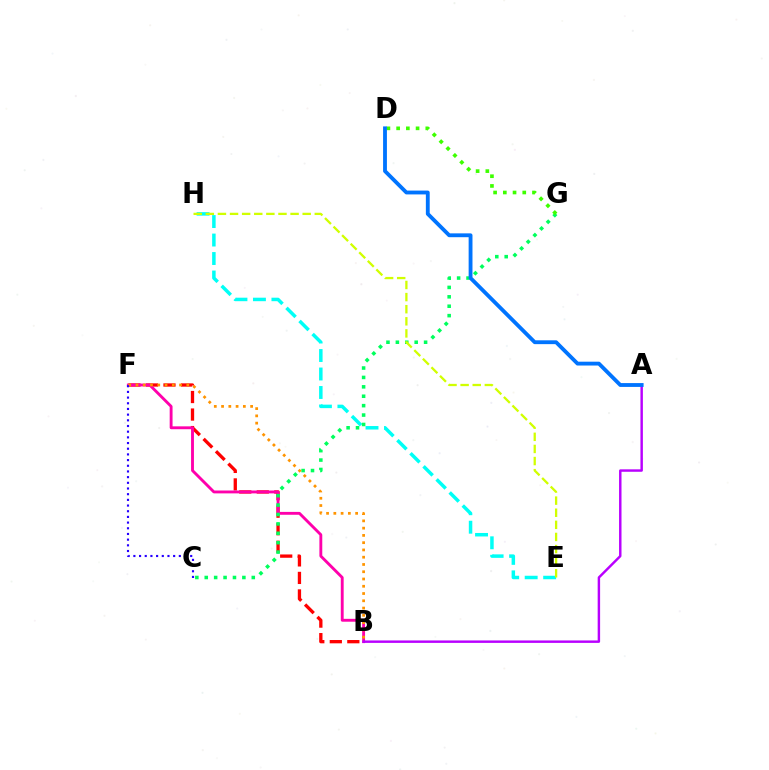{('B', 'F'): [{'color': '#ff0000', 'line_style': 'dashed', 'thickness': 2.38}, {'color': '#ff00ac', 'line_style': 'solid', 'thickness': 2.07}, {'color': '#ff9400', 'line_style': 'dotted', 'thickness': 1.97}], ('E', 'H'): [{'color': '#00fff6', 'line_style': 'dashed', 'thickness': 2.51}, {'color': '#d1ff00', 'line_style': 'dashed', 'thickness': 1.64}], ('C', 'G'): [{'color': '#00ff5c', 'line_style': 'dotted', 'thickness': 2.56}], ('D', 'G'): [{'color': '#3dff00', 'line_style': 'dotted', 'thickness': 2.64}], ('A', 'B'): [{'color': '#b900ff', 'line_style': 'solid', 'thickness': 1.76}], ('A', 'D'): [{'color': '#0074ff', 'line_style': 'solid', 'thickness': 2.76}], ('C', 'F'): [{'color': '#2500ff', 'line_style': 'dotted', 'thickness': 1.54}]}